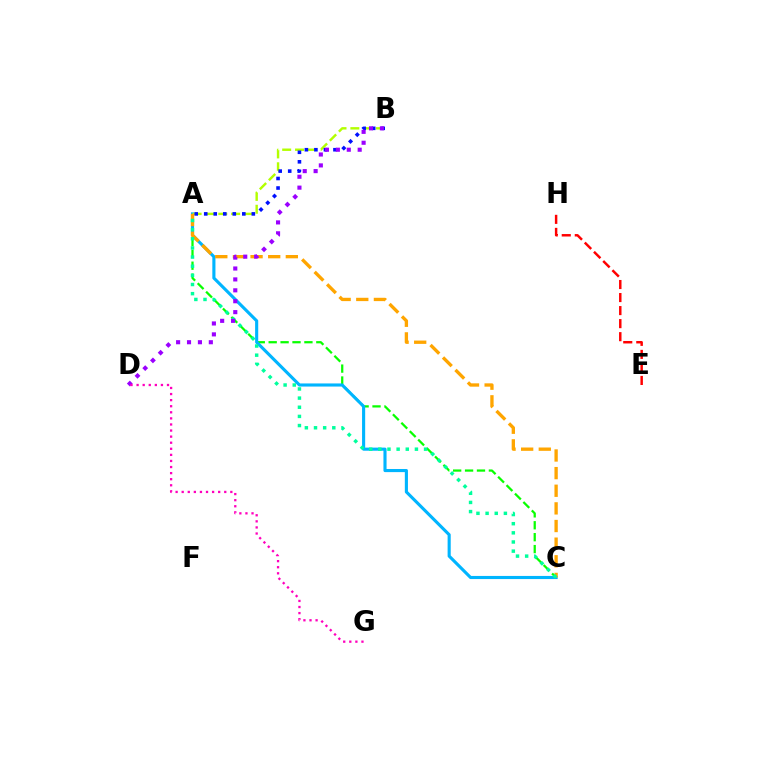{('A', 'C'): [{'color': '#08ff00', 'line_style': 'dashed', 'thickness': 1.62}, {'color': '#00b5ff', 'line_style': 'solid', 'thickness': 2.24}, {'color': '#ffa500', 'line_style': 'dashed', 'thickness': 2.4}, {'color': '#00ff9d', 'line_style': 'dotted', 'thickness': 2.49}], ('A', 'B'): [{'color': '#b3ff00', 'line_style': 'dashed', 'thickness': 1.74}, {'color': '#0010ff', 'line_style': 'dotted', 'thickness': 2.59}], ('E', 'H'): [{'color': '#ff0000', 'line_style': 'dashed', 'thickness': 1.77}], ('B', 'D'): [{'color': '#9b00ff', 'line_style': 'dotted', 'thickness': 2.96}], ('D', 'G'): [{'color': '#ff00bd', 'line_style': 'dotted', 'thickness': 1.65}]}